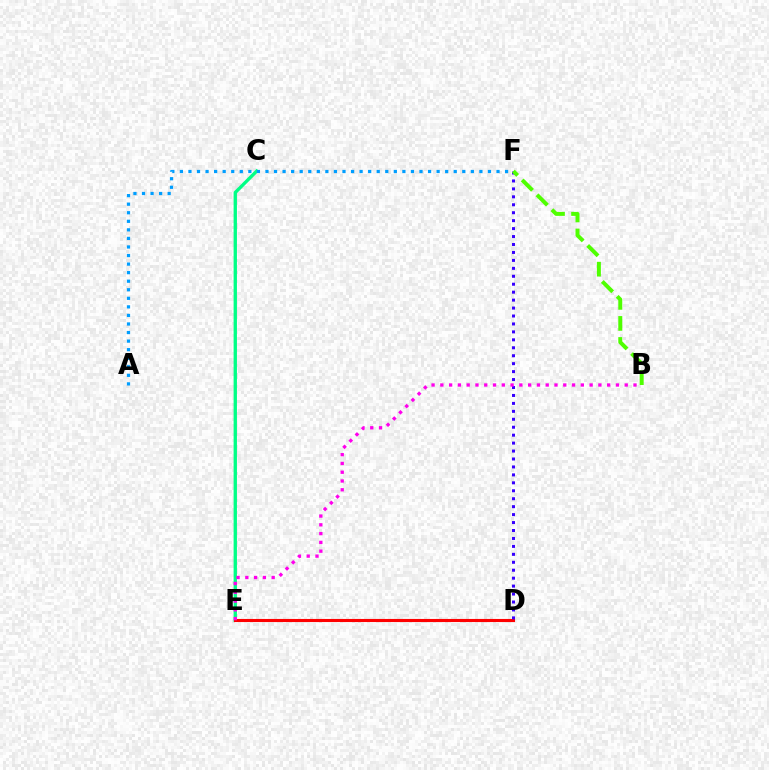{('C', 'E'): [{'color': '#00ff86', 'line_style': 'solid', 'thickness': 2.4}], ('D', 'E'): [{'color': '#ffd500', 'line_style': 'dashed', 'thickness': 2.05}, {'color': '#ff0000', 'line_style': 'solid', 'thickness': 2.24}], ('A', 'F'): [{'color': '#009eff', 'line_style': 'dotted', 'thickness': 2.33}], ('D', 'F'): [{'color': '#3700ff', 'line_style': 'dotted', 'thickness': 2.16}], ('B', 'F'): [{'color': '#4fff00', 'line_style': 'dashed', 'thickness': 2.86}], ('B', 'E'): [{'color': '#ff00ed', 'line_style': 'dotted', 'thickness': 2.39}]}